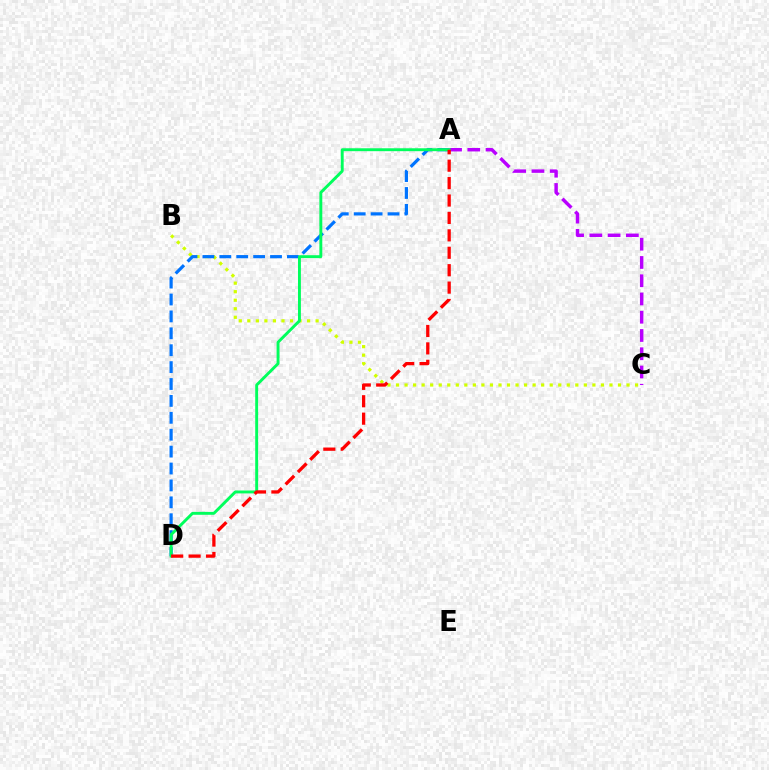{('B', 'C'): [{'color': '#d1ff00', 'line_style': 'dotted', 'thickness': 2.32}], ('A', 'D'): [{'color': '#0074ff', 'line_style': 'dashed', 'thickness': 2.3}, {'color': '#00ff5c', 'line_style': 'solid', 'thickness': 2.1}, {'color': '#ff0000', 'line_style': 'dashed', 'thickness': 2.37}], ('A', 'C'): [{'color': '#b900ff', 'line_style': 'dashed', 'thickness': 2.48}]}